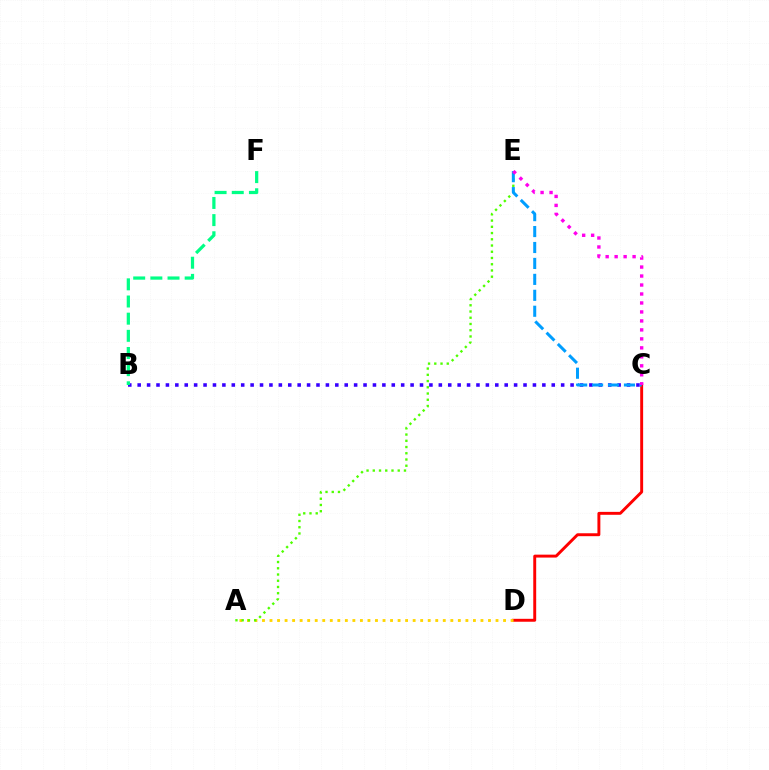{('C', 'D'): [{'color': '#ff0000', 'line_style': 'solid', 'thickness': 2.11}], ('A', 'D'): [{'color': '#ffd500', 'line_style': 'dotted', 'thickness': 2.05}], ('B', 'C'): [{'color': '#3700ff', 'line_style': 'dotted', 'thickness': 2.56}], ('A', 'E'): [{'color': '#4fff00', 'line_style': 'dotted', 'thickness': 1.69}], ('B', 'F'): [{'color': '#00ff86', 'line_style': 'dashed', 'thickness': 2.33}], ('C', 'E'): [{'color': '#009eff', 'line_style': 'dashed', 'thickness': 2.17}, {'color': '#ff00ed', 'line_style': 'dotted', 'thickness': 2.44}]}